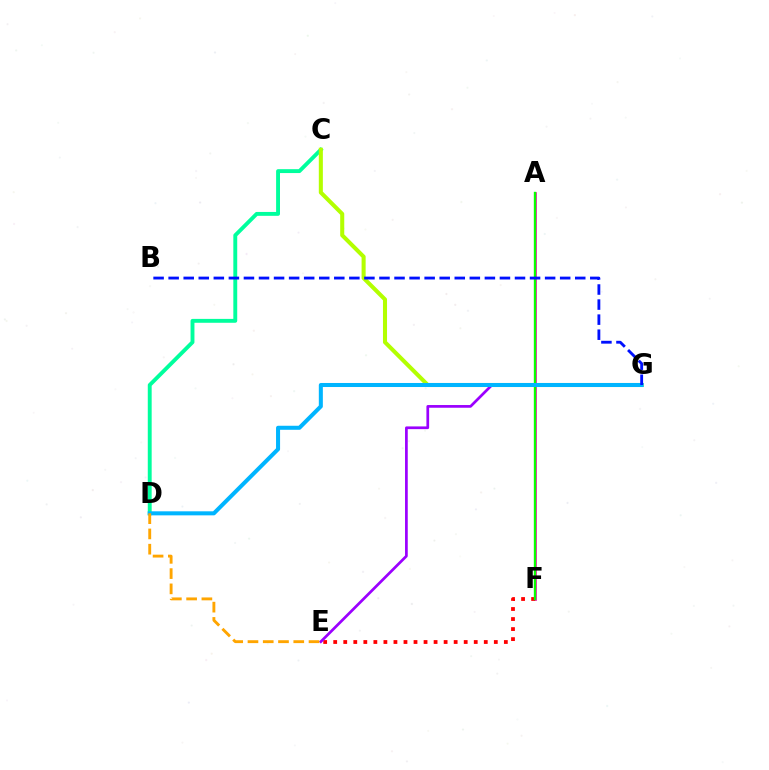{('A', 'F'): [{'color': '#ff00bd', 'line_style': 'solid', 'thickness': 1.93}, {'color': '#08ff00', 'line_style': 'solid', 'thickness': 1.71}], ('E', 'F'): [{'color': '#ff0000', 'line_style': 'dotted', 'thickness': 2.73}], ('C', 'D'): [{'color': '#00ff9d', 'line_style': 'solid', 'thickness': 2.8}], ('C', 'G'): [{'color': '#b3ff00', 'line_style': 'solid', 'thickness': 2.92}], ('E', 'G'): [{'color': '#9b00ff', 'line_style': 'solid', 'thickness': 1.96}], ('D', 'G'): [{'color': '#00b5ff', 'line_style': 'solid', 'thickness': 2.9}], ('B', 'G'): [{'color': '#0010ff', 'line_style': 'dashed', 'thickness': 2.05}], ('D', 'E'): [{'color': '#ffa500', 'line_style': 'dashed', 'thickness': 2.07}]}